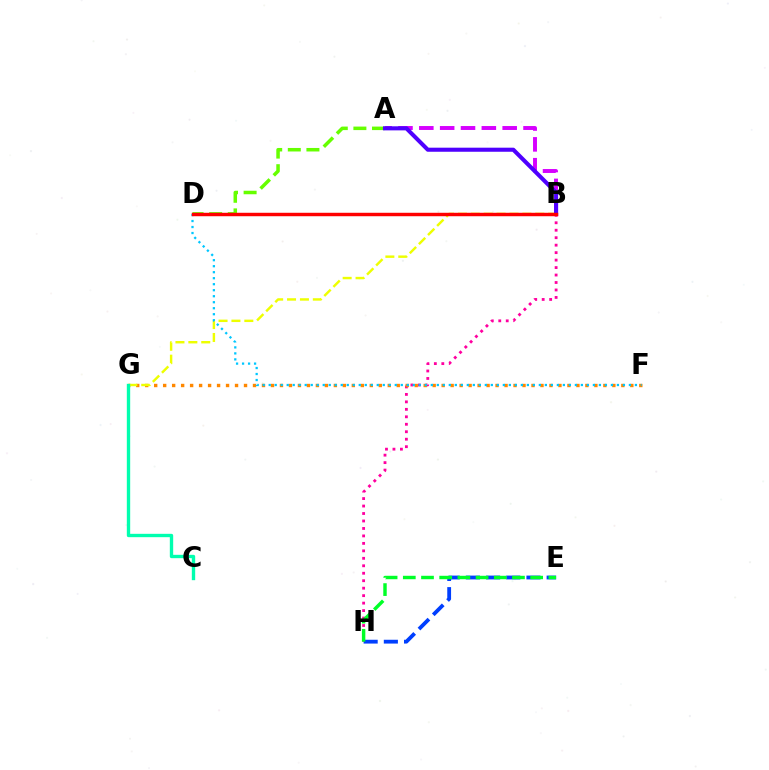{('B', 'H'): [{'color': '#ff00a0', 'line_style': 'dotted', 'thickness': 2.03}], ('F', 'G'): [{'color': '#ff8800', 'line_style': 'dotted', 'thickness': 2.44}], ('B', 'G'): [{'color': '#eeff00', 'line_style': 'dashed', 'thickness': 1.75}], ('A', 'B'): [{'color': '#d600ff', 'line_style': 'dashed', 'thickness': 2.83}, {'color': '#4f00ff', 'line_style': 'solid', 'thickness': 2.93}], ('A', 'D'): [{'color': '#66ff00', 'line_style': 'dashed', 'thickness': 2.53}], ('E', 'H'): [{'color': '#003fff', 'line_style': 'dashed', 'thickness': 2.74}, {'color': '#00ff27', 'line_style': 'dashed', 'thickness': 2.47}], ('D', 'F'): [{'color': '#00c7ff', 'line_style': 'dotted', 'thickness': 1.63}], ('B', 'D'): [{'color': '#ff0000', 'line_style': 'solid', 'thickness': 2.48}], ('C', 'G'): [{'color': '#00ffaf', 'line_style': 'solid', 'thickness': 2.42}]}